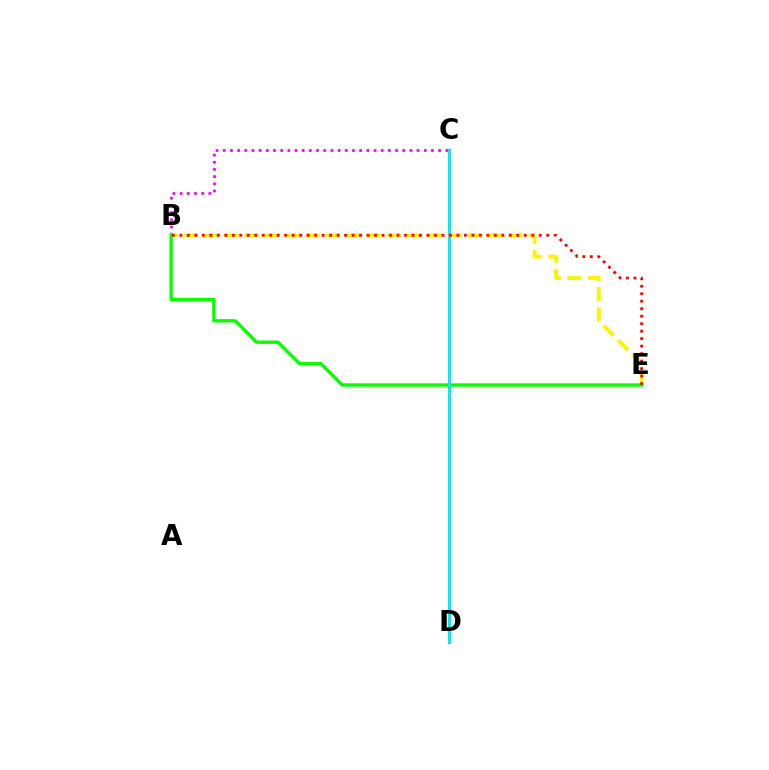{('B', 'C'): [{'color': '#ee00ff', 'line_style': 'dotted', 'thickness': 1.95}], ('B', 'E'): [{'color': '#fcf500', 'line_style': 'dashed', 'thickness': 2.76}, {'color': '#08ff00', 'line_style': 'solid', 'thickness': 2.43}, {'color': '#ff0000', 'line_style': 'dotted', 'thickness': 2.03}], ('C', 'D'): [{'color': '#0010ff', 'line_style': 'solid', 'thickness': 2.08}, {'color': '#00fff6', 'line_style': 'solid', 'thickness': 1.98}]}